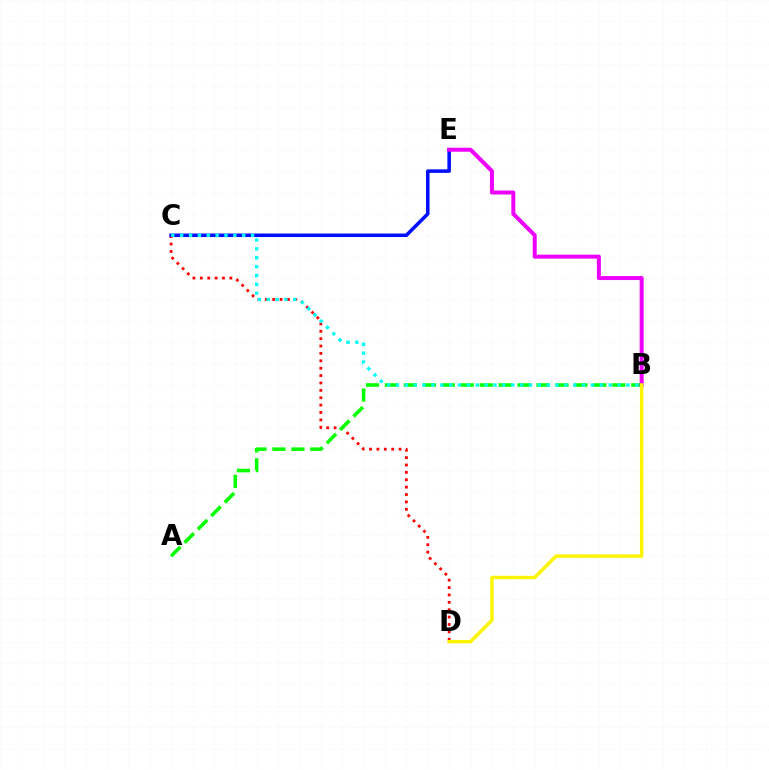{('C', 'D'): [{'color': '#ff0000', 'line_style': 'dotted', 'thickness': 2.01}], ('C', 'E'): [{'color': '#0010ff', 'line_style': 'solid', 'thickness': 2.55}], ('A', 'B'): [{'color': '#08ff00', 'line_style': 'dashed', 'thickness': 2.57}], ('B', 'E'): [{'color': '#ee00ff', 'line_style': 'solid', 'thickness': 2.88}], ('B', 'D'): [{'color': '#fcf500', 'line_style': 'solid', 'thickness': 2.47}], ('B', 'C'): [{'color': '#00fff6', 'line_style': 'dotted', 'thickness': 2.41}]}